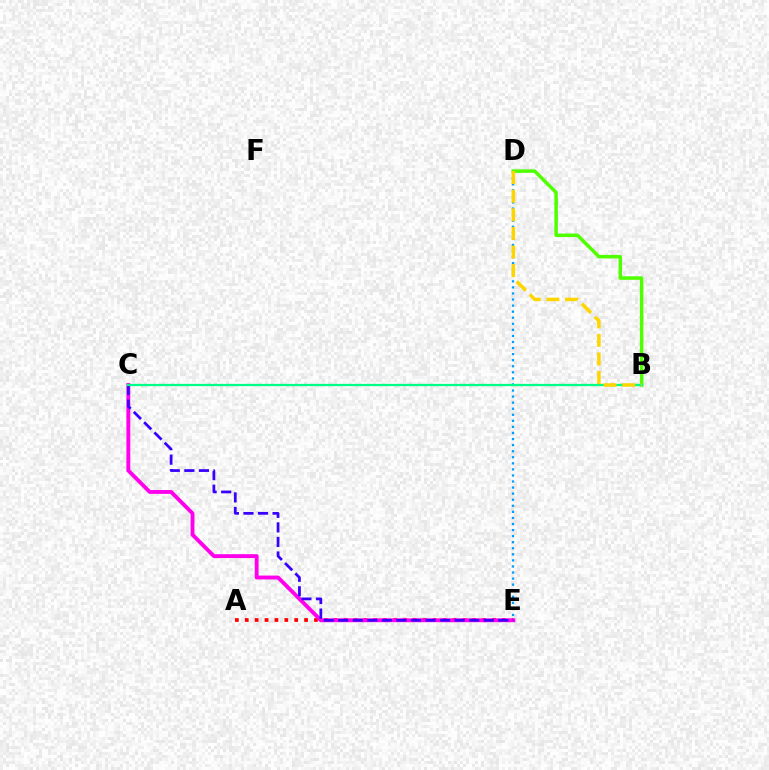{('D', 'E'): [{'color': '#009eff', 'line_style': 'dotted', 'thickness': 1.65}], ('A', 'E'): [{'color': '#ff0000', 'line_style': 'dotted', 'thickness': 2.69}], ('C', 'E'): [{'color': '#ff00ed', 'line_style': 'solid', 'thickness': 2.79}, {'color': '#3700ff', 'line_style': 'dashed', 'thickness': 1.98}], ('B', 'D'): [{'color': '#4fff00', 'line_style': 'solid', 'thickness': 2.52}, {'color': '#ffd500', 'line_style': 'dashed', 'thickness': 2.53}], ('B', 'C'): [{'color': '#00ff86', 'line_style': 'solid', 'thickness': 1.65}]}